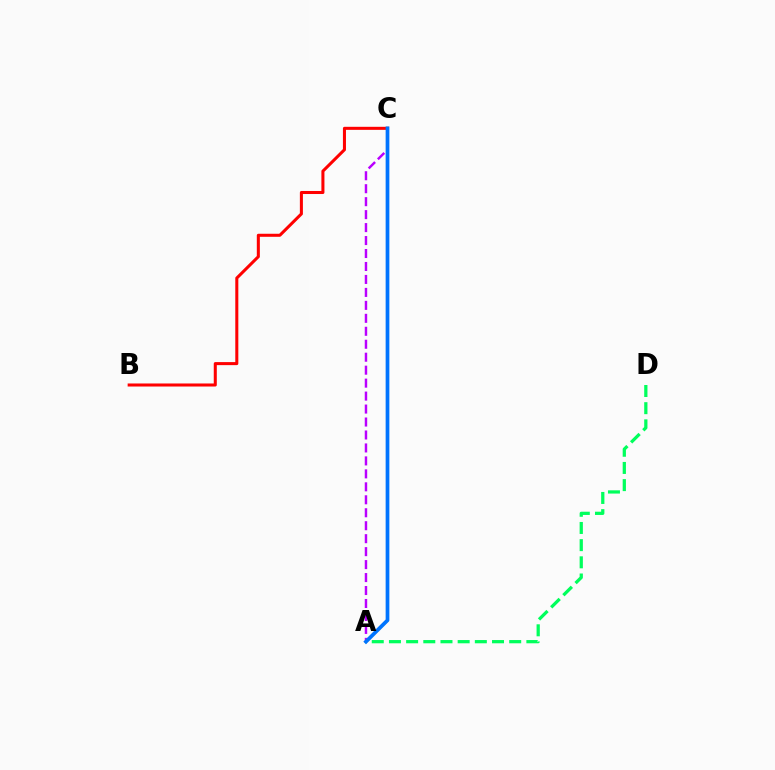{('A', 'C'): [{'color': '#b900ff', 'line_style': 'dashed', 'thickness': 1.76}, {'color': '#d1ff00', 'line_style': 'solid', 'thickness': 1.93}, {'color': '#0074ff', 'line_style': 'solid', 'thickness': 2.68}], ('A', 'D'): [{'color': '#00ff5c', 'line_style': 'dashed', 'thickness': 2.33}], ('B', 'C'): [{'color': '#ff0000', 'line_style': 'solid', 'thickness': 2.19}]}